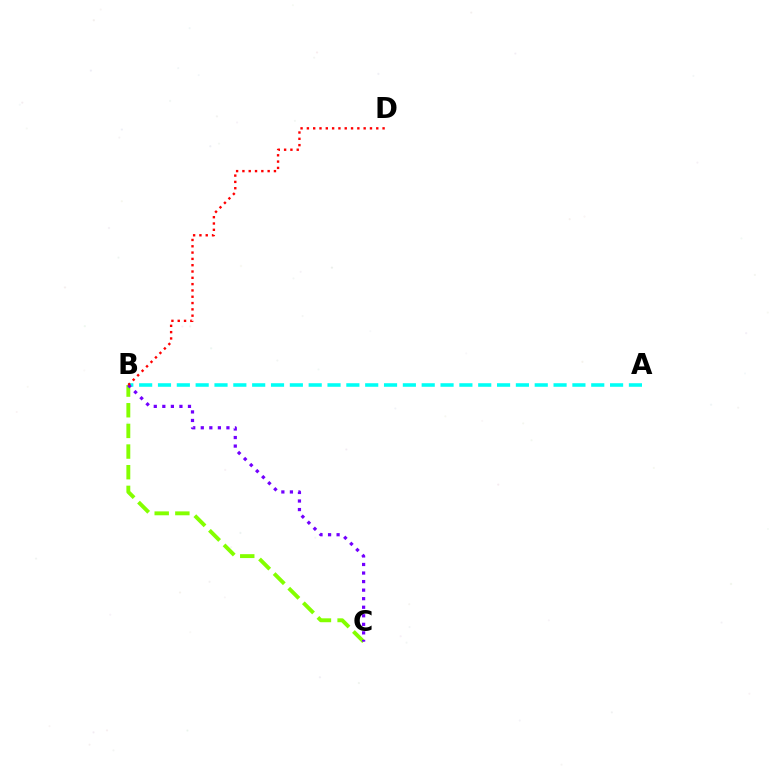{('A', 'B'): [{'color': '#00fff6', 'line_style': 'dashed', 'thickness': 2.56}], ('B', 'C'): [{'color': '#84ff00', 'line_style': 'dashed', 'thickness': 2.81}, {'color': '#7200ff', 'line_style': 'dotted', 'thickness': 2.32}], ('B', 'D'): [{'color': '#ff0000', 'line_style': 'dotted', 'thickness': 1.71}]}